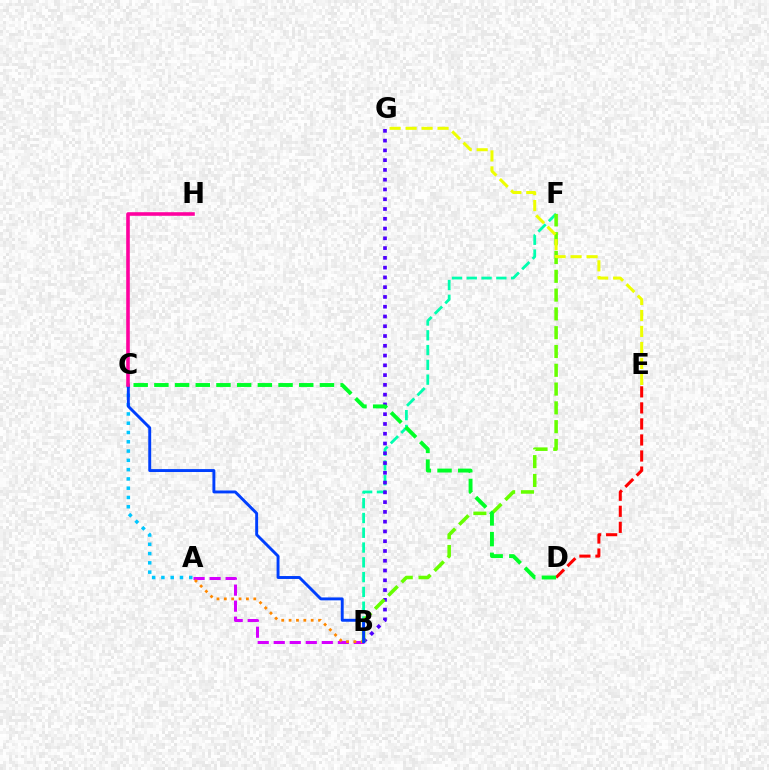{('B', 'F'): [{'color': '#00ffaf', 'line_style': 'dashed', 'thickness': 2.01}, {'color': '#66ff00', 'line_style': 'dashed', 'thickness': 2.55}], ('B', 'G'): [{'color': '#4f00ff', 'line_style': 'dotted', 'thickness': 2.65}], ('A', 'B'): [{'color': '#d600ff', 'line_style': 'dashed', 'thickness': 2.18}, {'color': '#ff8800', 'line_style': 'dotted', 'thickness': 2.0}], ('D', 'E'): [{'color': '#ff0000', 'line_style': 'dashed', 'thickness': 2.18}], ('A', 'C'): [{'color': '#00c7ff', 'line_style': 'dotted', 'thickness': 2.52}], ('B', 'C'): [{'color': '#003fff', 'line_style': 'solid', 'thickness': 2.1}], ('C', 'H'): [{'color': '#ff00a0', 'line_style': 'solid', 'thickness': 2.58}], ('E', 'G'): [{'color': '#eeff00', 'line_style': 'dashed', 'thickness': 2.17}], ('C', 'D'): [{'color': '#00ff27', 'line_style': 'dashed', 'thickness': 2.81}]}